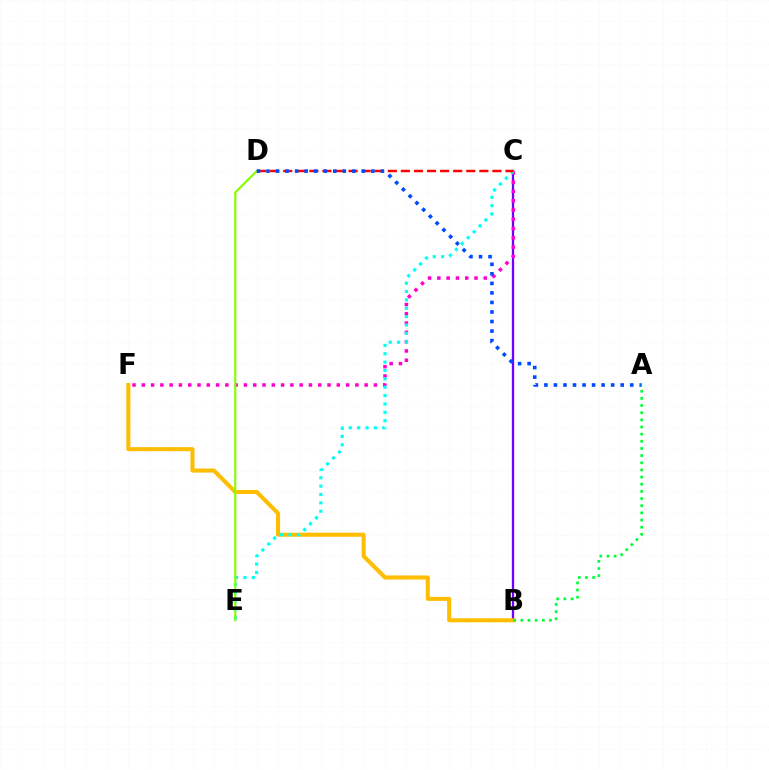{('B', 'C'): [{'color': '#7200ff', 'line_style': 'solid', 'thickness': 1.65}], ('C', 'F'): [{'color': '#ff00cf', 'line_style': 'dotted', 'thickness': 2.52}], ('B', 'F'): [{'color': '#ffbd00', 'line_style': 'solid', 'thickness': 2.92}], ('C', 'E'): [{'color': '#00fff6', 'line_style': 'dotted', 'thickness': 2.27}], ('C', 'D'): [{'color': '#ff0000', 'line_style': 'dashed', 'thickness': 1.78}], ('D', 'E'): [{'color': '#84ff00', 'line_style': 'solid', 'thickness': 1.54}], ('A', 'D'): [{'color': '#004bff', 'line_style': 'dotted', 'thickness': 2.59}], ('A', 'B'): [{'color': '#00ff39', 'line_style': 'dotted', 'thickness': 1.94}]}